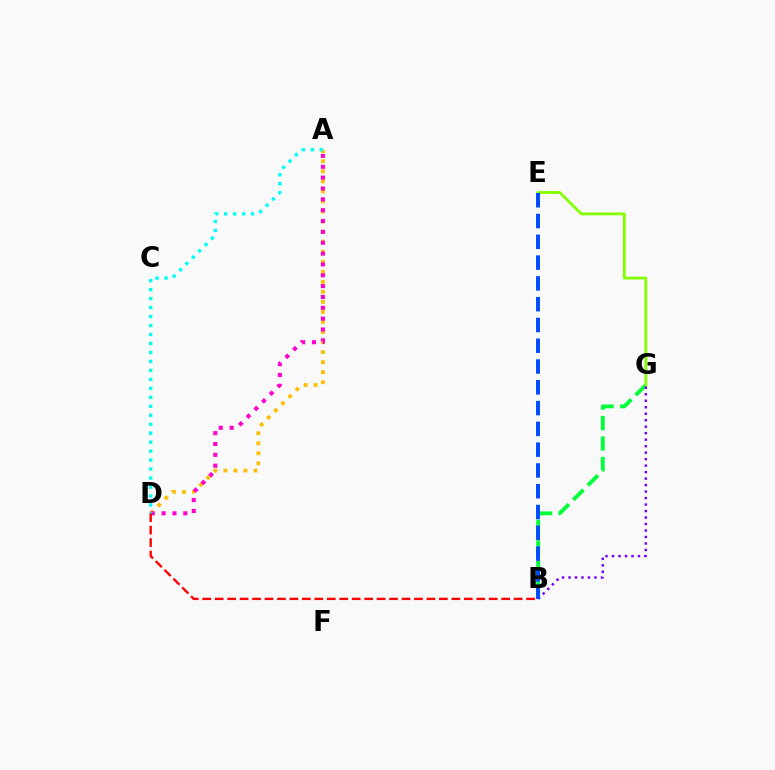{('A', 'D'): [{'color': '#ffbd00', 'line_style': 'dotted', 'thickness': 2.73}, {'color': '#ff00cf', 'line_style': 'dotted', 'thickness': 2.95}, {'color': '#00fff6', 'line_style': 'dotted', 'thickness': 2.44}], ('B', 'G'): [{'color': '#00ff39', 'line_style': 'dashed', 'thickness': 2.78}, {'color': '#7200ff', 'line_style': 'dotted', 'thickness': 1.76}], ('E', 'G'): [{'color': '#84ff00', 'line_style': 'solid', 'thickness': 2.01}], ('B', 'D'): [{'color': '#ff0000', 'line_style': 'dashed', 'thickness': 1.69}], ('B', 'E'): [{'color': '#004bff', 'line_style': 'dashed', 'thickness': 2.82}]}